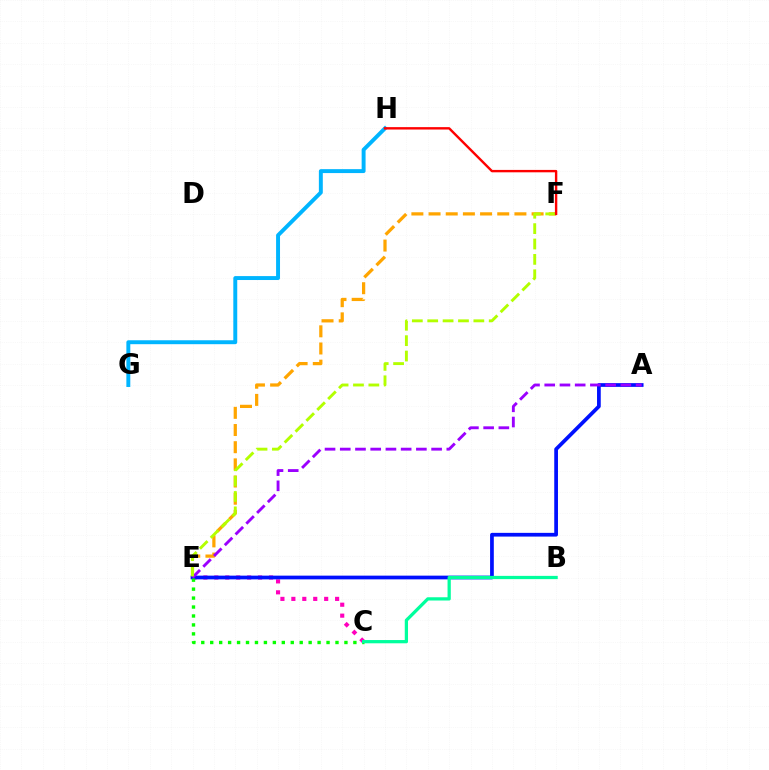{('E', 'F'): [{'color': '#ffa500', 'line_style': 'dashed', 'thickness': 2.33}, {'color': '#b3ff00', 'line_style': 'dashed', 'thickness': 2.09}], ('G', 'H'): [{'color': '#00b5ff', 'line_style': 'solid', 'thickness': 2.83}], ('C', 'E'): [{'color': '#ff00bd', 'line_style': 'dotted', 'thickness': 2.97}, {'color': '#08ff00', 'line_style': 'dotted', 'thickness': 2.43}], ('A', 'E'): [{'color': '#0010ff', 'line_style': 'solid', 'thickness': 2.68}, {'color': '#9b00ff', 'line_style': 'dashed', 'thickness': 2.07}], ('B', 'C'): [{'color': '#00ff9d', 'line_style': 'solid', 'thickness': 2.34}], ('F', 'H'): [{'color': '#ff0000', 'line_style': 'solid', 'thickness': 1.73}]}